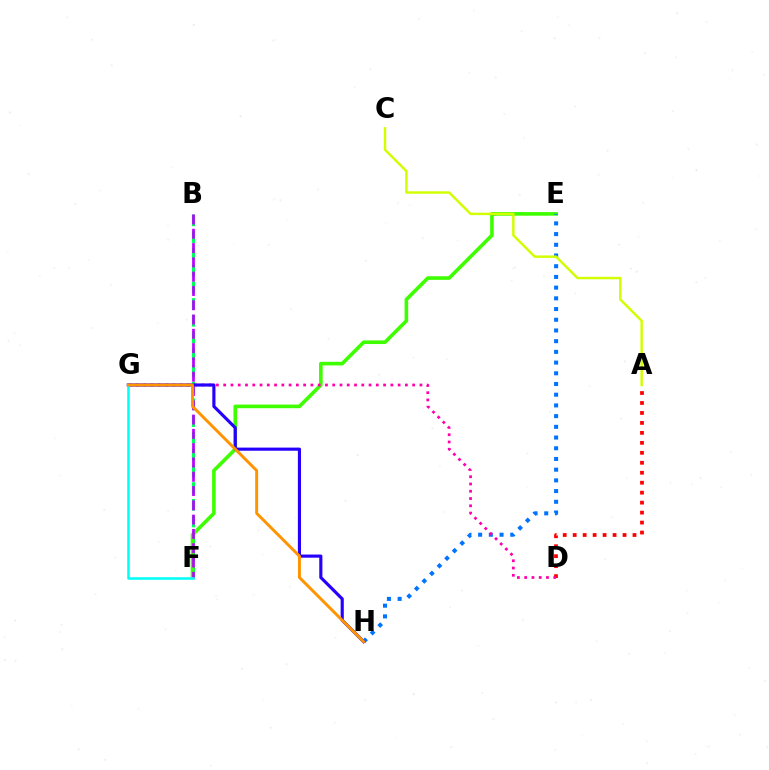{('B', 'F'): [{'color': '#00ff5c', 'line_style': 'dashed', 'thickness': 2.27}, {'color': '#b900ff', 'line_style': 'dashed', 'thickness': 1.94}], ('E', 'F'): [{'color': '#3dff00', 'line_style': 'solid', 'thickness': 2.6}], ('A', 'D'): [{'color': '#ff0000', 'line_style': 'dotted', 'thickness': 2.71}], ('E', 'H'): [{'color': '#0074ff', 'line_style': 'dotted', 'thickness': 2.91}], ('D', 'G'): [{'color': '#ff00ac', 'line_style': 'dotted', 'thickness': 1.97}], ('G', 'H'): [{'color': '#2500ff', 'line_style': 'solid', 'thickness': 2.26}, {'color': '#ff9400', 'line_style': 'solid', 'thickness': 2.11}], ('A', 'C'): [{'color': '#d1ff00', 'line_style': 'solid', 'thickness': 1.76}], ('F', 'G'): [{'color': '#00fff6', 'line_style': 'solid', 'thickness': 1.83}]}